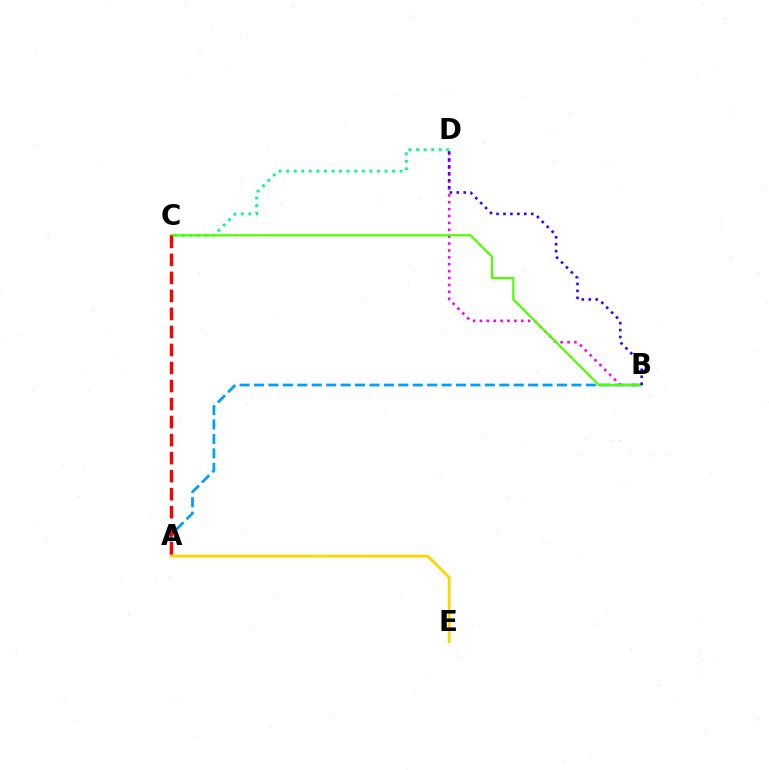{('B', 'D'): [{'color': '#ff00ed', 'line_style': 'dotted', 'thickness': 1.87}, {'color': '#3700ff', 'line_style': 'dotted', 'thickness': 1.89}], ('A', 'B'): [{'color': '#009eff', 'line_style': 'dashed', 'thickness': 1.96}], ('C', 'D'): [{'color': '#00ff86', 'line_style': 'dotted', 'thickness': 2.05}], ('B', 'C'): [{'color': '#4fff00', 'line_style': 'solid', 'thickness': 1.6}], ('A', 'C'): [{'color': '#ff0000', 'line_style': 'dashed', 'thickness': 2.45}], ('A', 'E'): [{'color': '#ffd500', 'line_style': 'solid', 'thickness': 1.99}]}